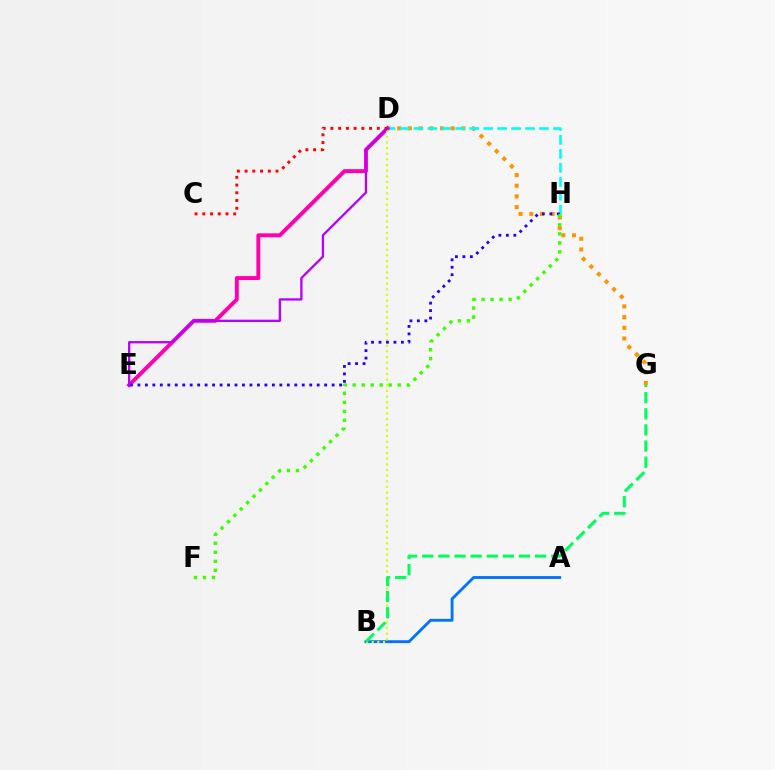{('D', 'G'): [{'color': '#ff9400', 'line_style': 'dotted', 'thickness': 2.91}], ('A', 'B'): [{'color': '#0074ff', 'line_style': 'solid', 'thickness': 2.07}], ('D', 'H'): [{'color': '#00fff6', 'line_style': 'dashed', 'thickness': 1.89}], ('D', 'E'): [{'color': '#ff00ac', 'line_style': 'solid', 'thickness': 2.82}, {'color': '#b900ff', 'line_style': 'solid', 'thickness': 1.66}], ('B', 'D'): [{'color': '#d1ff00', 'line_style': 'dotted', 'thickness': 1.53}], ('C', 'D'): [{'color': '#ff0000', 'line_style': 'dotted', 'thickness': 2.1}], ('E', 'H'): [{'color': '#2500ff', 'line_style': 'dotted', 'thickness': 2.03}], ('B', 'G'): [{'color': '#00ff5c', 'line_style': 'dashed', 'thickness': 2.19}], ('F', 'H'): [{'color': '#3dff00', 'line_style': 'dotted', 'thickness': 2.45}]}